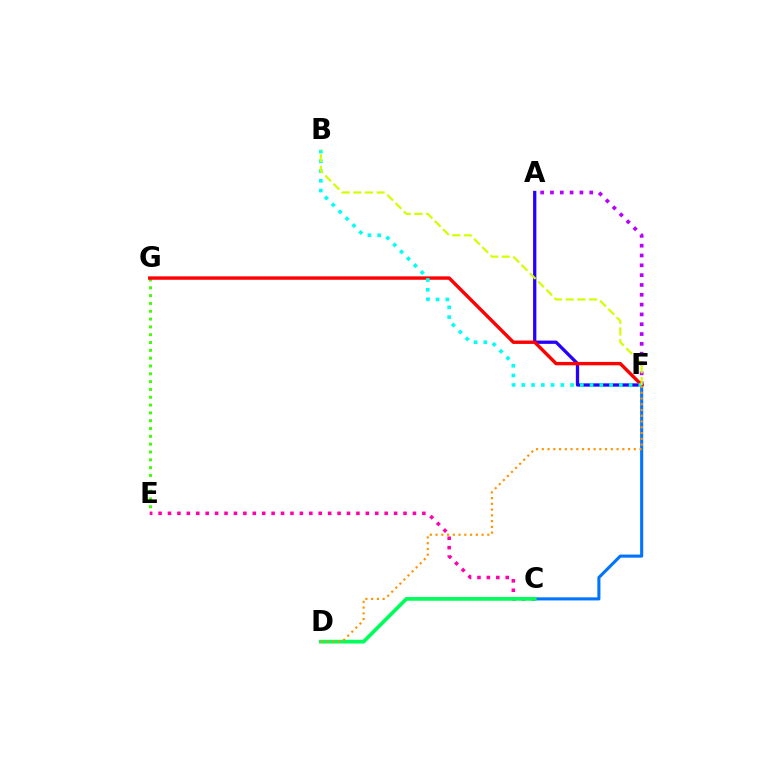{('E', 'G'): [{'color': '#3dff00', 'line_style': 'dotted', 'thickness': 2.12}], ('C', 'F'): [{'color': '#0074ff', 'line_style': 'solid', 'thickness': 2.21}], ('A', 'F'): [{'color': '#b900ff', 'line_style': 'dotted', 'thickness': 2.67}, {'color': '#2500ff', 'line_style': 'solid', 'thickness': 2.36}], ('C', 'E'): [{'color': '#ff00ac', 'line_style': 'dotted', 'thickness': 2.56}], ('F', 'G'): [{'color': '#ff0000', 'line_style': 'solid', 'thickness': 2.44}], ('C', 'D'): [{'color': '#00ff5c', 'line_style': 'solid', 'thickness': 2.69}], ('B', 'F'): [{'color': '#00fff6', 'line_style': 'dotted', 'thickness': 2.65}, {'color': '#d1ff00', 'line_style': 'dashed', 'thickness': 1.59}], ('D', 'F'): [{'color': '#ff9400', 'line_style': 'dotted', 'thickness': 1.56}]}